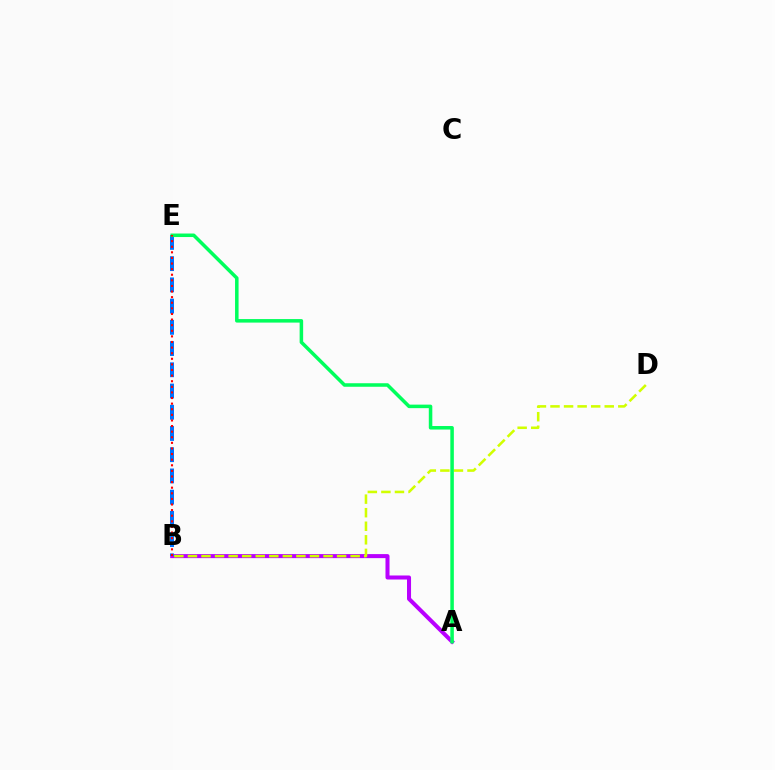{('A', 'B'): [{'color': '#b900ff', 'line_style': 'solid', 'thickness': 2.9}], ('B', 'D'): [{'color': '#d1ff00', 'line_style': 'dashed', 'thickness': 1.84}], ('B', 'E'): [{'color': '#0074ff', 'line_style': 'dashed', 'thickness': 2.88}, {'color': '#ff0000', 'line_style': 'dotted', 'thickness': 1.52}], ('A', 'E'): [{'color': '#00ff5c', 'line_style': 'solid', 'thickness': 2.53}]}